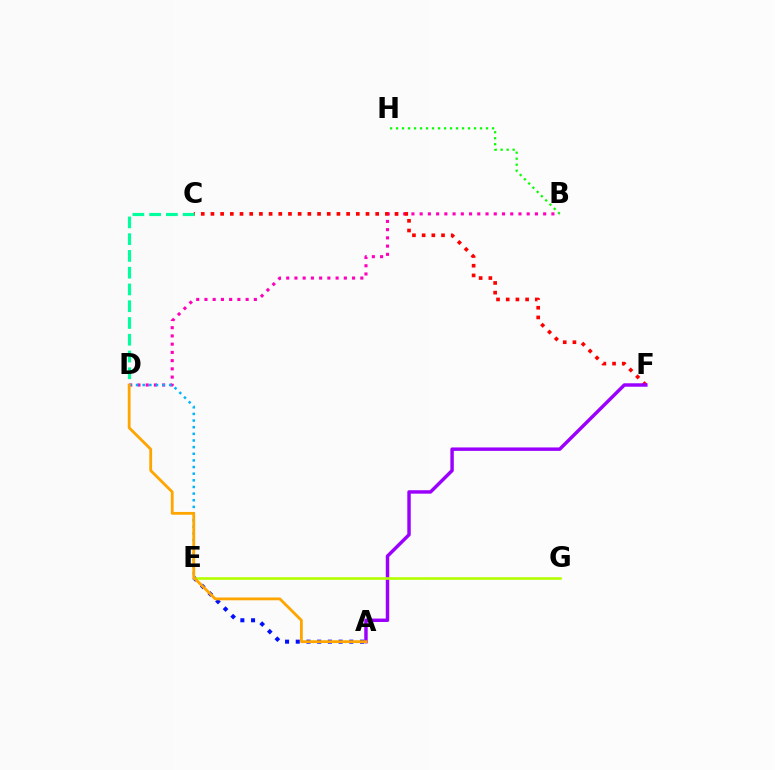{('B', 'H'): [{'color': '#08ff00', 'line_style': 'dotted', 'thickness': 1.63}], ('A', 'E'): [{'color': '#0010ff', 'line_style': 'dotted', 'thickness': 2.91}], ('B', 'D'): [{'color': '#ff00bd', 'line_style': 'dotted', 'thickness': 2.24}], ('C', 'F'): [{'color': '#ff0000', 'line_style': 'dotted', 'thickness': 2.63}], ('C', 'D'): [{'color': '#00ff9d', 'line_style': 'dashed', 'thickness': 2.28}], ('D', 'E'): [{'color': '#00b5ff', 'line_style': 'dotted', 'thickness': 1.8}], ('A', 'F'): [{'color': '#9b00ff', 'line_style': 'solid', 'thickness': 2.48}], ('E', 'G'): [{'color': '#b3ff00', 'line_style': 'solid', 'thickness': 1.89}], ('A', 'D'): [{'color': '#ffa500', 'line_style': 'solid', 'thickness': 2.02}]}